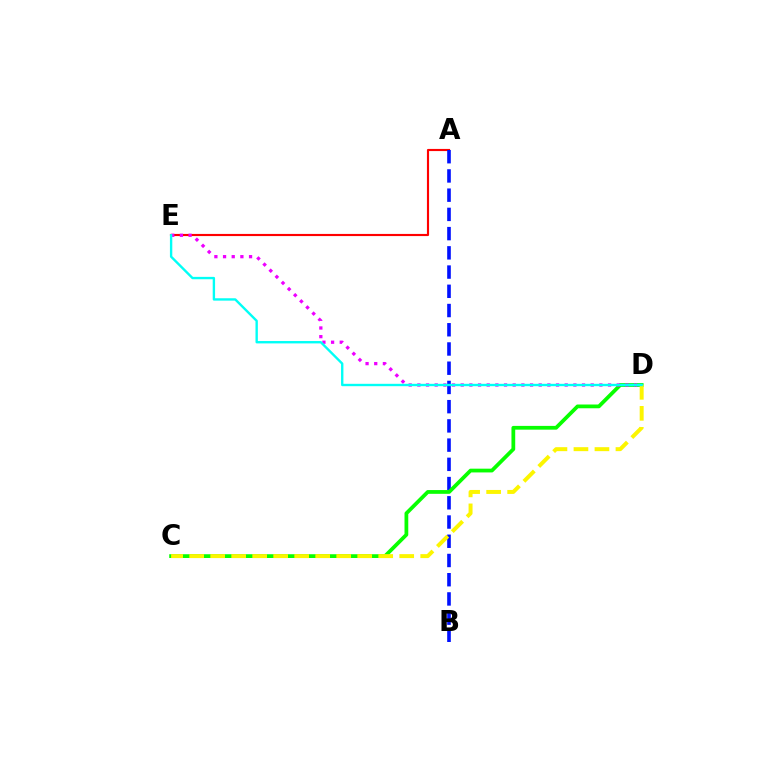{('A', 'E'): [{'color': '#ff0000', 'line_style': 'solid', 'thickness': 1.54}], ('A', 'B'): [{'color': '#0010ff', 'line_style': 'dashed', 'thickness': 2.61}], ('C', 'D'): [{'color': '#08ff00', 'line_style': 'solid', 'thickness': 2.71}, {'color': '#fcf500', 'line_style': 'dashed', 'thickness': 2.85}], ('D', 'E'): [{'color': '#ee00ff', 'line_style': 'dotted', 'thickness': 2.35}, {'color': '#00fff6', 'line_style': 'solid', 'thickness': 1.71}]}